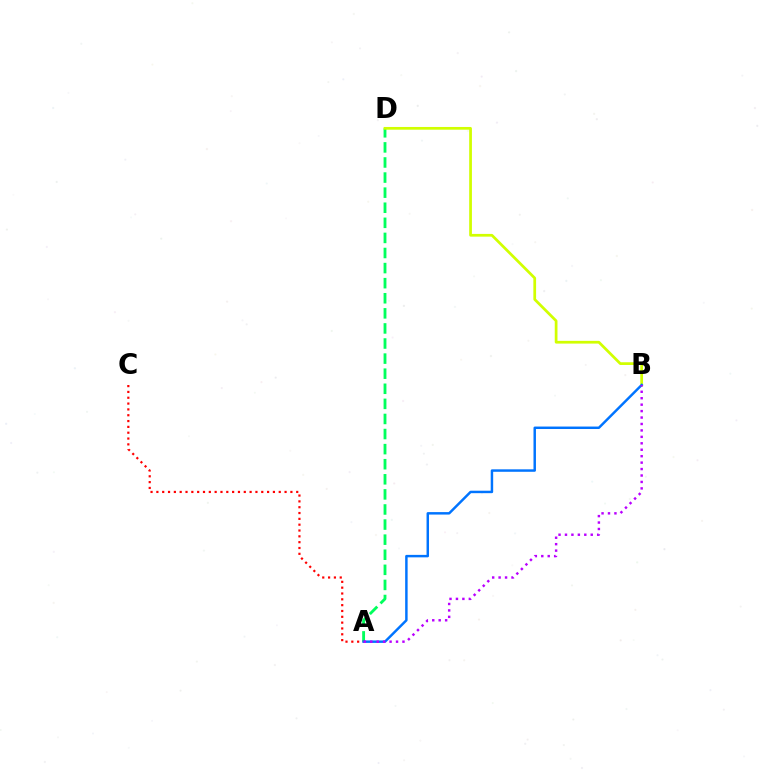{('A', 'D'): [{'color': '#00ff5c', 'line_style': 'dashed', 'thickness': 2.05}], ('B', 'D'): [{'color': '#d1ff00', 'line_style': 'solid', 'thickness': 1.97}], ('A', 'C'): [{'color': '#ff0000', 'line_style': 'dotted', 'thickness': 1.58}], ('A', 'B'): [{'color': '#0074ff', 'line_style': 'solid', 'thickness': 1.77}, {'color': '#b900ff', 'line_style': 'dotted', 'thickness': 1.75}]}